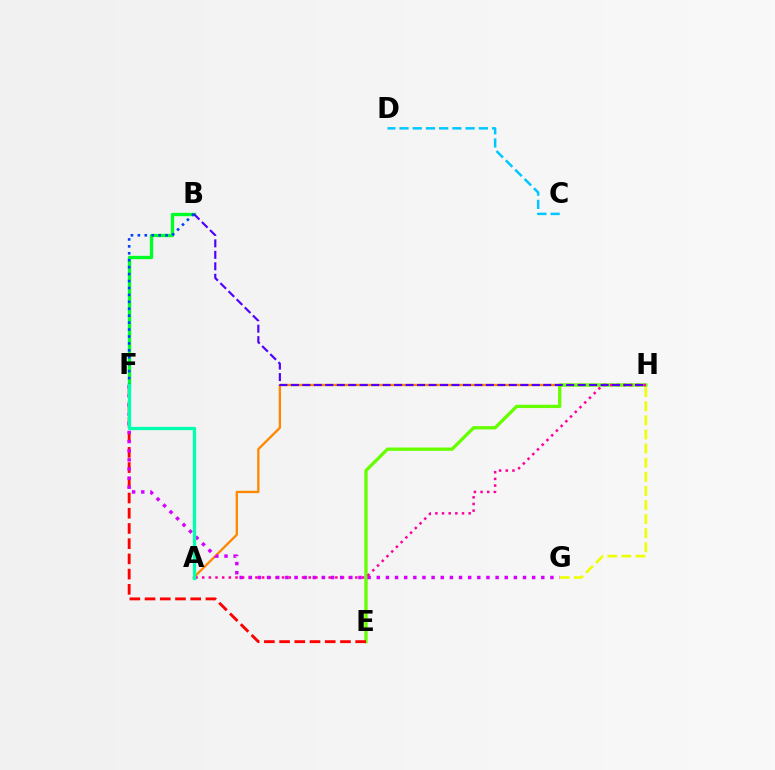{('A', 'H'): [{'color': '#ff8800', 'line_style': 'solid', 'thickness': 1.67}, {'color': '#ff00a0', 'line_style': 'dotted', 'thickness': 1.81}], ('E', 'H'): [{'color': '#66ff00', 'line_style': 'solid', 'thickness': 2.38}], ('B', 'F'): [{'color': '#00ff27', 'line_style': 'solid', 'thickness': 2.41}, {'color': '#003fff', 'line_style': 'dotted', 'thickness': 1.88}], ('B', 'H'): [{'color': '#4f00ff', 'line_style': 'dashed', 'thickness': 1.56}], ('E', 'F'): [{'color': '#ff0000', 'line_style': 'dashed', 'thickness': 2.07}], ('F', 'G'): [{'color': '#d600ff', 'line_style': 'dotted', 'thickness': 2.48}], ('G', 'H'): [{'color': '#eeff00', 'line_style': 'dashed', 'thickness': 1.92}], ('C', 'D'): [{'color': '#00c7ff', 'line_style': 'dashed', 'thickness': 1.8}], ('A', 'F'): [{'color': '#00ffaf', 'line_style': 'solid', 'thickness': 2.37}]}